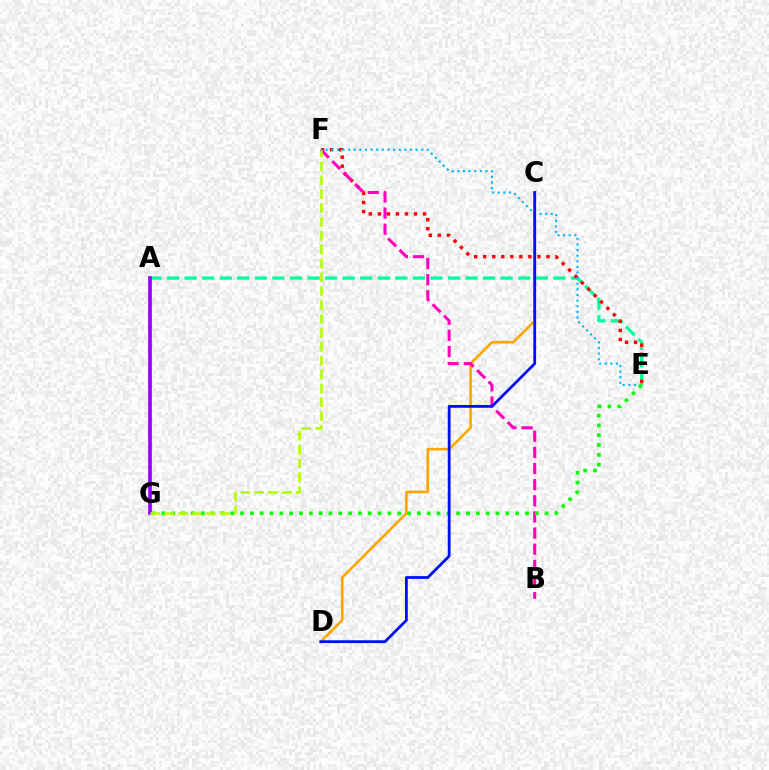{('C', 'D'): [{'color': '#ffa500', 'line_style': 'solid', 'thickness': 1.87}, {'color': '#0010ff', 'line_style': 'solid', 'thickness': 2.01}], ('A', 'E'): [{'color': '#00ff9d', 'line_style': 'dashed', 'thickness': 2.39}], ('E', 'F'): [{'color': '#ff0000', 'line_style': 'dotted', 'thickness': 2.46}, {'color': '#00b5ff', 'line_style': 'dotted', 'thickness': 1.53}], ('B', 'F'): [{'color': '#ff00bd', 'line_style': 'dashed', 'thickness': 2.19}], ('A', 'G'): [{'color': '#9b00ff', 'line_style': 'solid', 'thickness': 2.66}], ('E', 'G'): [{'color': '#08ff00', 'line_style': 'dotted', 'thickness': 2.67}], ('F', 'G'): [{'color': '#b3ff00', 'line_style': 'dashed', 'thickness': 1.88}]}